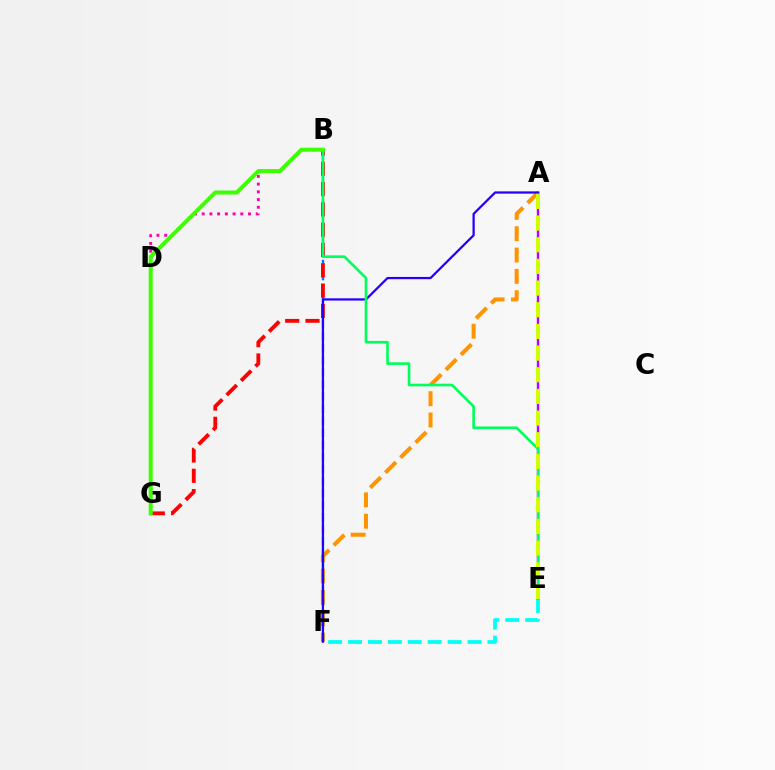{('A', 'E'): [{'color': '#b900ff', 'line_style': 'solid', 'thickness': 1.7}, {'color': '#d1ff00', 'line_style': 'dashed', 'thickness': 2.94}], ('A', 'F'): [{'color': '#ff9400', 'line_style': 'dashed', 'thickness': 2.9}, {'color': '#2500ff', 'line_style': 'solid', 'thickness': 1.62}], ('B', 'F'): [{'color': '#0074ff', 'line_style': 'dashed', 'thickness': 1.64}], ('B', 'D'): [{'color': '#ff00ac', 'line_style': 'dotted', 'thickness': 2.1}], ('B', 'G'): [{'color': '#ff0000', 'line_style': 'dashed', 'thickness': 2.76}, {'color': '#3dff00', 'line_style': 'solid', 'thickness': 2.87}], ('E', 'F'): [{'color': '#00fff6', 'line_style': 'dashed', 'thickness': 2.7}], ('B', 'E'): [{'color': '#00ff5c', 'line_style': 'solid', 'thickness': 1.89}]}